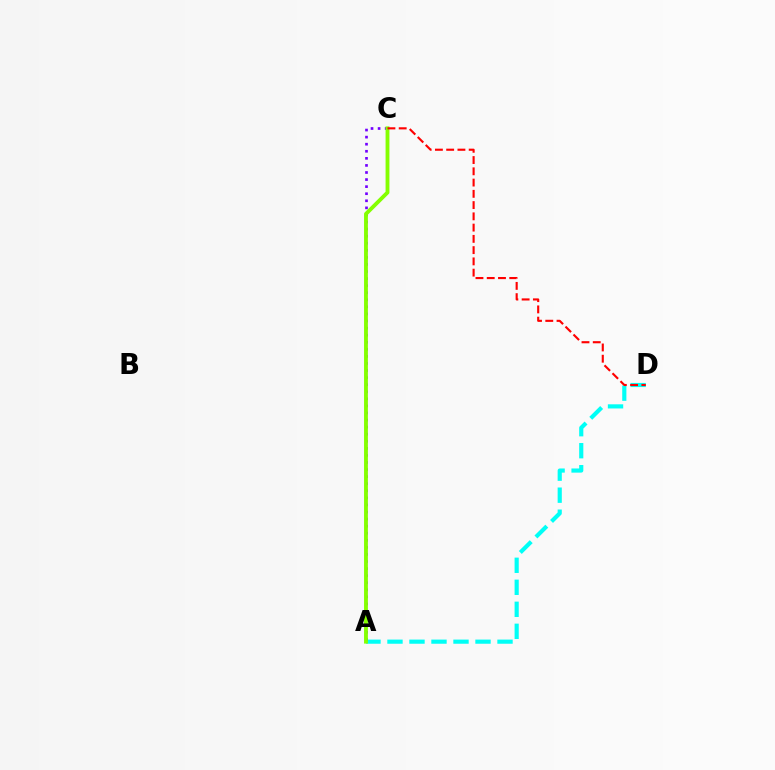{('A', 'D'): [{'color': '#00fff6', 'line_style': 'dashed', 'thickness': 2.99}], ('A', 'C'): [{'color': '#7200ff', 'line_style': 'dotted', 'thickness': 1.92}, {'color': '#84ff00', 'line_style': 'solid', 'thickness': 2.77}], ('C', 'D'): [{'color': '#ff0000', 'line_style': 'dashed', 'thickness': 1.53}]}